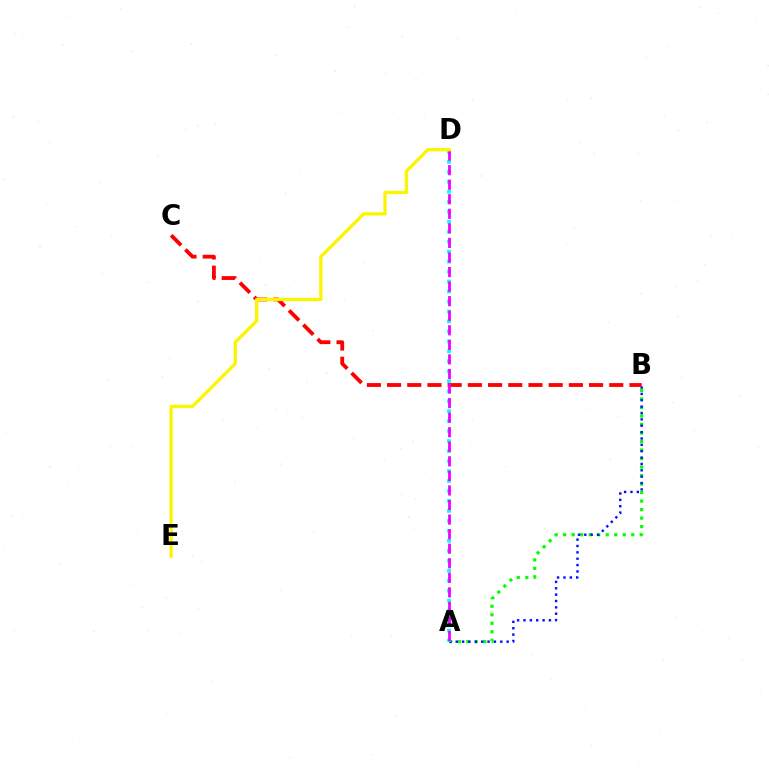{('A', 'B'): [{'color': '#08ff00', 'line_style': 'dotted', 'thickness': 2.31}, {'color': '#0010ff', 'line_style': 'dotted', 'thickness': 1.73}], ('A', 'D'): [{'color': '#00fff6', 'line_style': 'dotted', 'thickness': 2.71}, {'color': '#ee00ff', 'line_style': 'dashed', 'thickness': 1.98}], ('B', 'C'): [{'color': '#ff0000', 'line_style': 'dashed', 'thickness': 2.74}], ('D', 'E'): [{'color': '#fcf500', 'line_style': 'solid', 'thickness': 2.39}]}